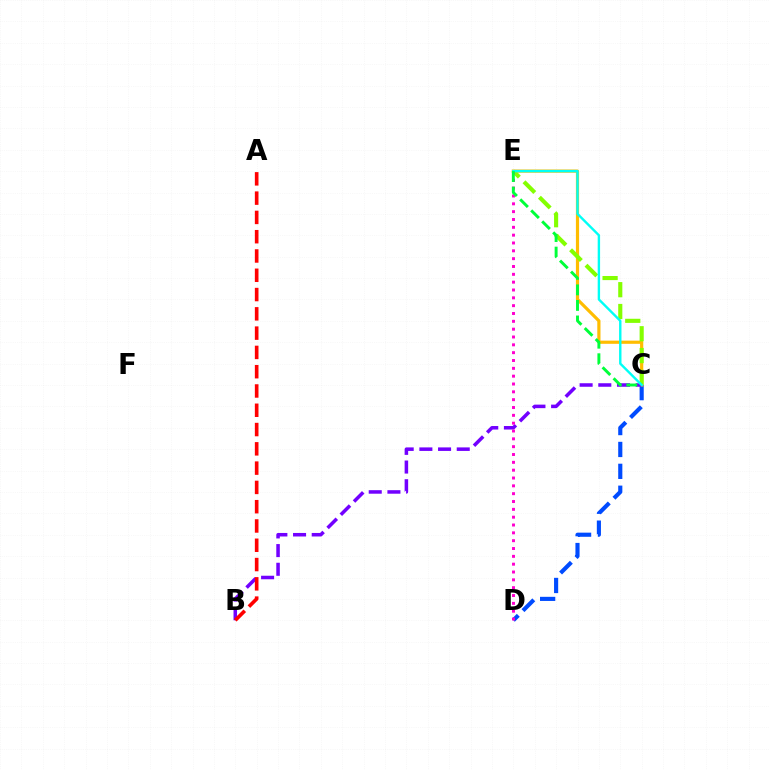{('C', 'D'): [{'color': '#004bff', 'line_style': 'dashed', 'thickness': 2.97}], ('C', 'E'): [{'color': '#ffbd00', 'line_style': 'solid', 'thickness': 2.3}, {'color': '#84ff00', 'line_style': 'dashed', 'thickness': 2.96}, {'color': '#00fff6', 'line_style': 'solid', 'thickness': 1.72}, {'color': '#00ff39', 'line_style': 'dashed', 'thickness': 2.11}], ('B', 'C'): [{'color': '#7200ff', 'line_style': 'dashed', 'thickness': 2.54}], ('D', 'E'): [{'color': '#ff00cf', 'line_style': 'dotted', 'thickness': 2.13}], ('A', 'B'): [{'color': '#ff0000', 'line_style': 'dashed', 'thickness': 2.62}]}